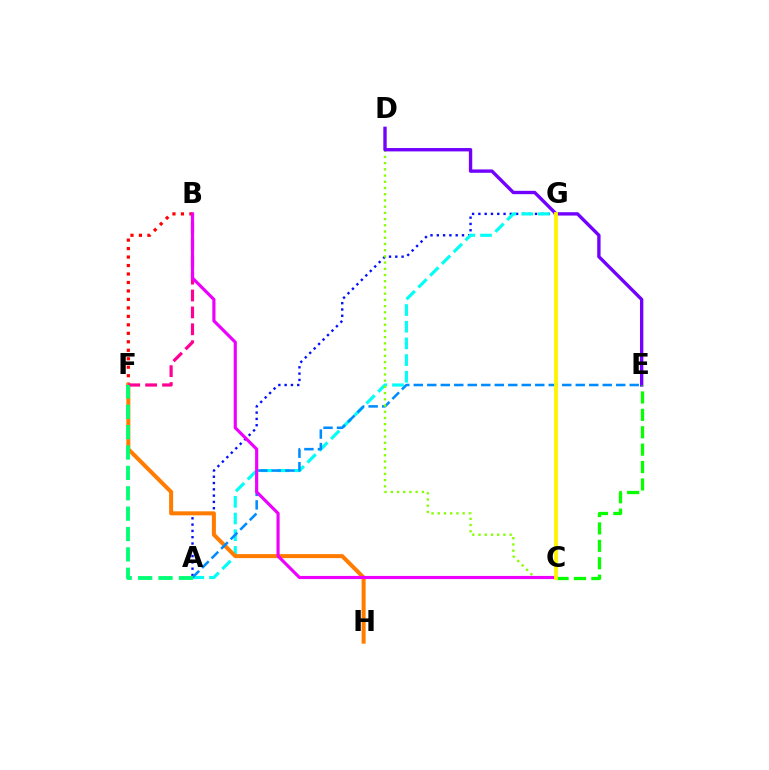{('B', 'F'): [{'color': '#ff0000', 'line_style': 'dotted', 'thickness': 2.3}, {'color': '#ff0094', 'line_style': 'dashed', 'thickness': 2.3}], ('A', 'G'): [{'color': '#0010ff', 'line_style': 'dotted', 'thickness': 1.71}, {'color': '#00fff6', 'line_style': 'dashed', 'thickness': 2.27}], ('F', 'H'): [{'color': '#ff7c00', 'line_style': 'solid', 'thickness': 2.89}], ('A', 'E'): [{'color': '#008cff', 'line_style': 'dashed', 'thickness': 1.83}], ('C', 'D'): [{'color': '#84ff00', 'line_style': 'dotted', 'thickness': 1.69}], ('B', 'C'): [{'color': '#ee00ff', 'line_style': 'solid', 'thickness': 2.27}], ('A', 'F'): [{'color': '#00ff74', 'line_style': 'dashed', 'thickness': 2.77}], ('D', 'E'): [{'color': '#7200ff', 'line_style': 'solid', 'thickness': 2.42}], ('C', 'E'): [{'color': '#08ff00', 'line_style': 'dashed', 'thickness': 2.36}], ('C', 'G'): [{'color': '#fcf500', 'line_style': 'solid', 'thickness': 2.76}]}